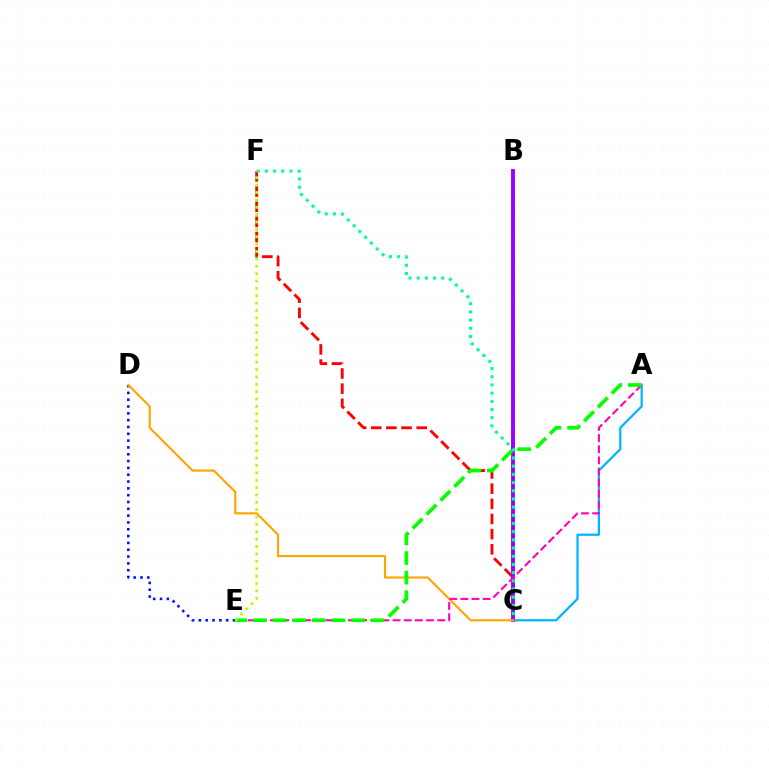{('D', 'E'): [{'color': '#0010ff', 'line_style': 'dotted', 'thickness': 1.85}], ('A', 'C'): [{'color': '#00b5ff', 'line_style': 'solid', 'thickness': 1.62}], ('C', 'F'): [{'color': '#ff0000', 'line_style': 'dashed', 'thickness': 2.06}, {'color': '#00ff9d', 'line_style': 'dotted', 'thickness': 2.23}], ('B', 'C'): [{'color': '#9b00ff', 'line_style': 'solid', 'thickness': 2.8}], ('C', 'D'): [{'color': '#ffa500', 'line_style': 'solid', 'thickness': 1.55}], ('A', 'E'): [{'color': '#ff00bd', 'line_style': 'dashed', 'thickness': 1.51}, {'color': '#08ff00', 'line_style': 'dashed', 'thickness': 2.66}], ('E', 'F'): [{'color': '#b3ff00', 'line_style': 'dotted', 'thickness': 2.0}]}